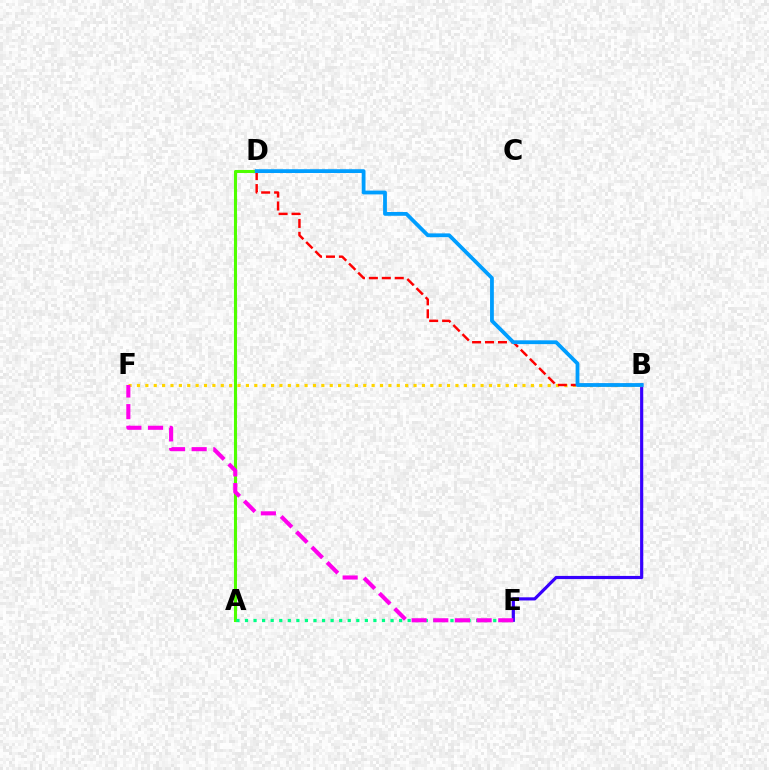{('A', 'D'): [{'color': '#4fff00', 'line_style': 'solid', 'thickness': 2.21}], ('A', 'E'): [{'color': '#00ff86', 'line_style': 'dotted', 'thickness': 2.33}], ('B', 'E'): [{'color': '#3700ff', 'line_style': 'solid', 'thickness': 2.27}], ('B', 'F'): [{'color': '#ffd500', 'line_style': 'dotted', 'thickness': 2.28}], ('B', 'D'): [{'color': '#ff0000', 'line_style': 'dashed', 'thickness': 1.76}, {'color': '#009eff', 'line_style': 'solid', 'thickness': 2.73}], ('E', 'F'): [{'color': '#ff00ed', 'line_style': 'dashed', 'thickness': 2.94}]}